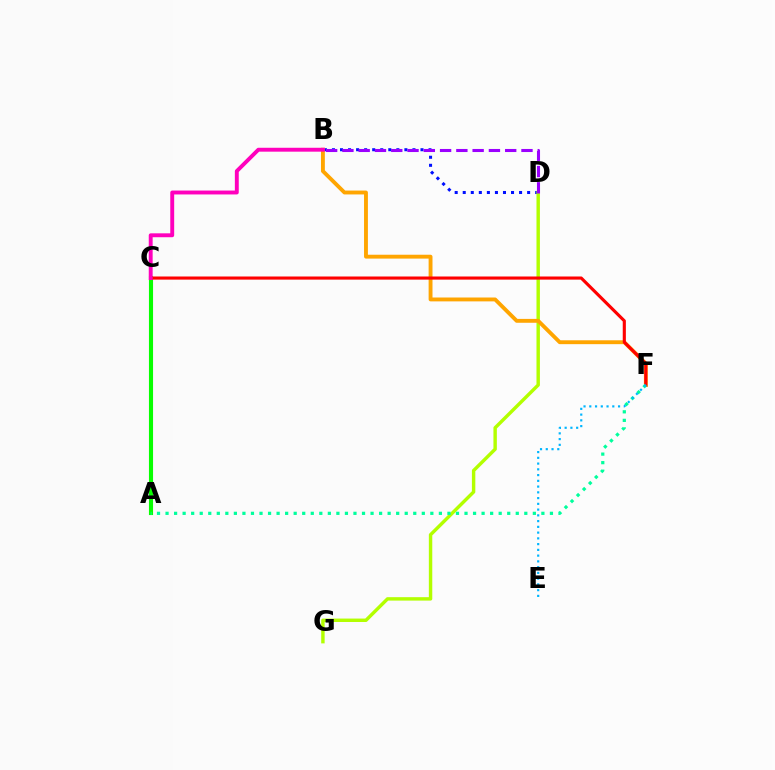{('B', 'D'): [{'color': '#0010ff', 'line_style': 'dotted', 'thickness': 2.19}, {'color': '#9b00ff', 'line_style': 'dashed', 'thickness': 2.21}], ('D', 'G'): [{'color': '#b3ff00', 'line_style': 'solid', 'thickness': 2.46}], ('A', 'C'): [{'color': '#08ff00', 'line_style': 'solid', 'thickness': 2.96}], ('B', 'F'): [{'color': '#ffa500', 'line_style': 'solid', 'thickness': 2.79}], ('C', 'F'): [{'color': '#ff0000', 'line_style': 'solid', 'thickness': 2.25}], ('A', 'F'): [{'color': '#00ff9d', 'line_style': 'dotted', 'thickness': 2.32}], ('E', 'F'): [{'color': '#00b5ff', 'line_style': 'dotted', 'thickness': 1.56}], ('B', 'C'): [{'color': '#ff00bd', 'line_style': 'solid', 'thickness': 2.81}]}